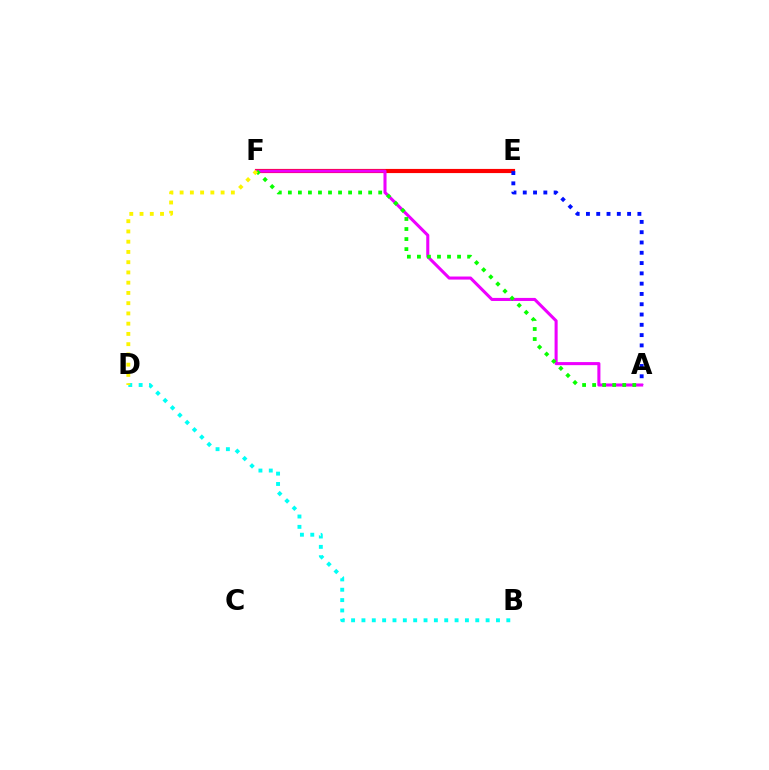{('E', 'F'): [{'color': '#ff0000', 'line_style': 'solid', 'thickness': 2.99}], ('A', 'E'): [{'color': '#0010ff', 'line_style': 'dotted', 'thickness': 2.8}], ('B', 'D'): [{'color': '#00fff6', 'line_style': 'dotted', 'thickness': 2.81}], ('A', 'F'): [{'color': '#ee00ff', 'line_style': 'solid', 'thickness': 2.21}, {'color': '#08ff00', 'line_style': 'dotted', 'thickness': 2.73}], ('D', 'F'): [{'color': '#fcf500', 'line_style': 'dotted', 'thickness': 2.78}]}